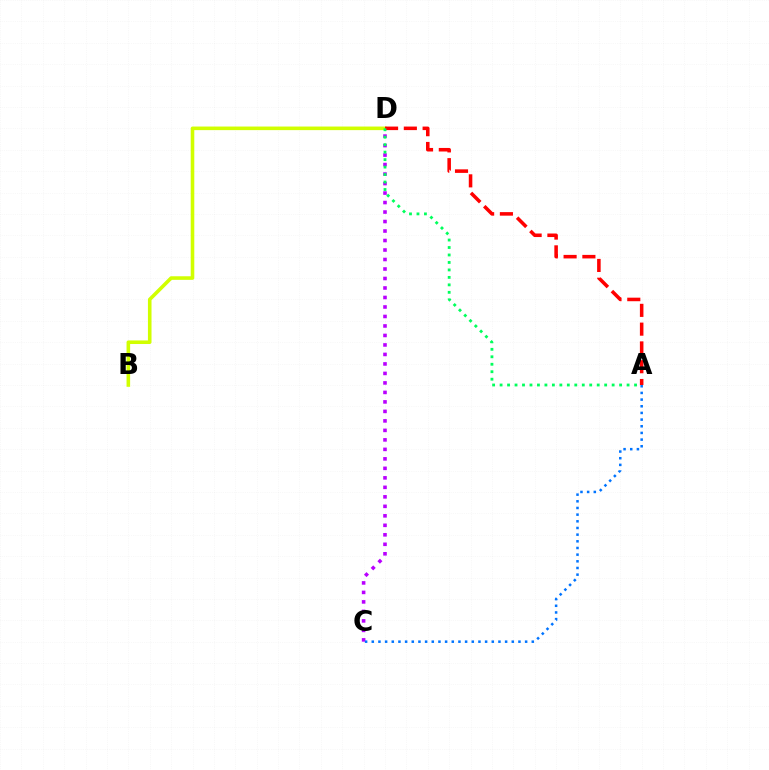{('C', 'D'): [{'color': '#b900ff', 'line_style': 'dotted', 'thickness': 2.58}], ('B', 'D'): [{'color': '#d1ff00', 'line_style': 'solid', 'thickness': 2.58}], ('A', 'D'): [{'color': '#ff0000', 'line_style': 'dashed', 'thickness': 2.55}, {'color': '#00ff5c', 'line_style': 'dotted', 'thickness': 2.03}], ('A', 'C'): [{'color': '#0074ff', 'line_style': 'dotted', 'thickness': 1.81}]}